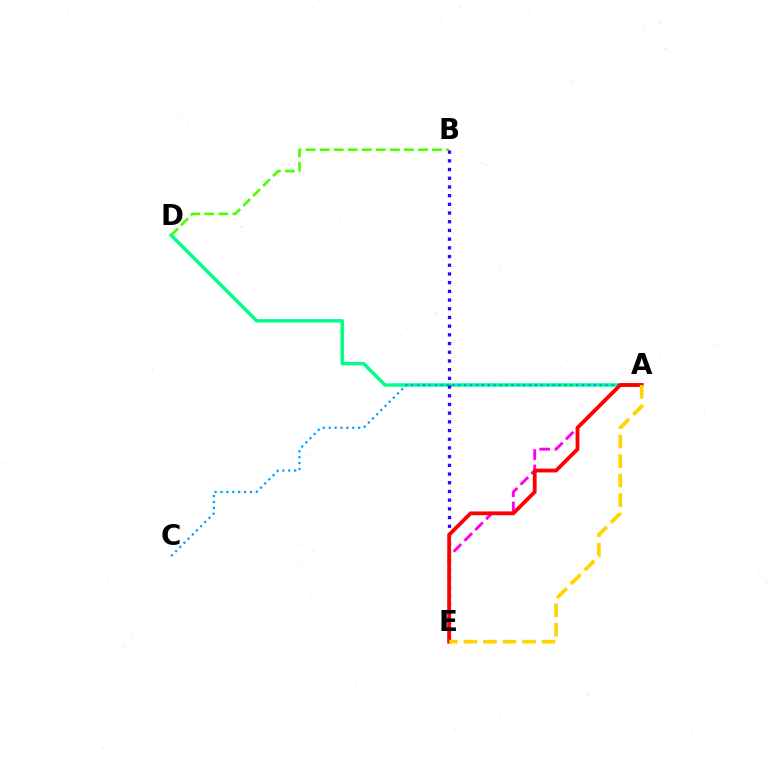{('B', 'D'): [{'color': '#4fff00', 'line_style': 'dashed', 'thickness': 1.91}], ('A', 'D'): [{'color': '#00ff86', 'line_style': 'solid', 'thickness': 2.5}], ('B', 'E'): [{'color': '#3700ff', 'line_style': 'dotted', 'thickness': 2.36}], ('A', 'E'): [{'color': '#ff00ed', 'line_style': 'dashed', 'thickness': 2.08}, {'color': '#ff0000', 'line_style': 'solid', 'thickness': 2.74}, {'color': '#ffd500', 'line_style': 'dashed', 'thickness': 2.65}], ('A', 'C'): [{'color': '#009eff', 'line_style': 'dotted', 'thickness': 1.6}]}